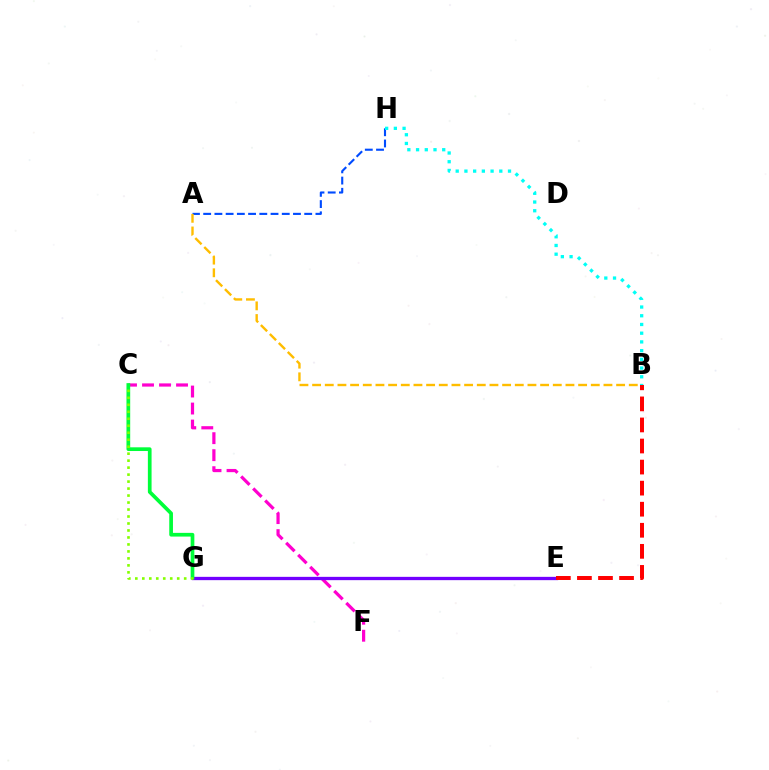{('C', 'F'): [{'color': '#ff00cf', 'line_style': 'dashed', 'thickness': 2.31}], ('A', 'H'): [{'color': '#004bff', 'line_style': 'dashed', 'thickness': 1.52}], ('E', 'G'): [{'color': '#7200ff', 'line_style': 'solid', 'thickness': 2.38}], ('A', 'B'): [{'color': '#ffbd00', 'line_style': 'dashed', 'thickness': 1.72}], ('B', 'E'): [{'color': '#ff0000', 'line_style': 'dashed', 'thickness': 2.86}], ('C', 'G'): [{'color': '#00ff39', 'line_style': 'solid', 'thickness': 2.67}, {'color': '#84ff00', 'line_style': 'dotted', 'thickness': 1.9}], ('B', 'H'): [{'color': '#00fff6', 'line_style': 'dotted', 'thickness': 2.37}]}